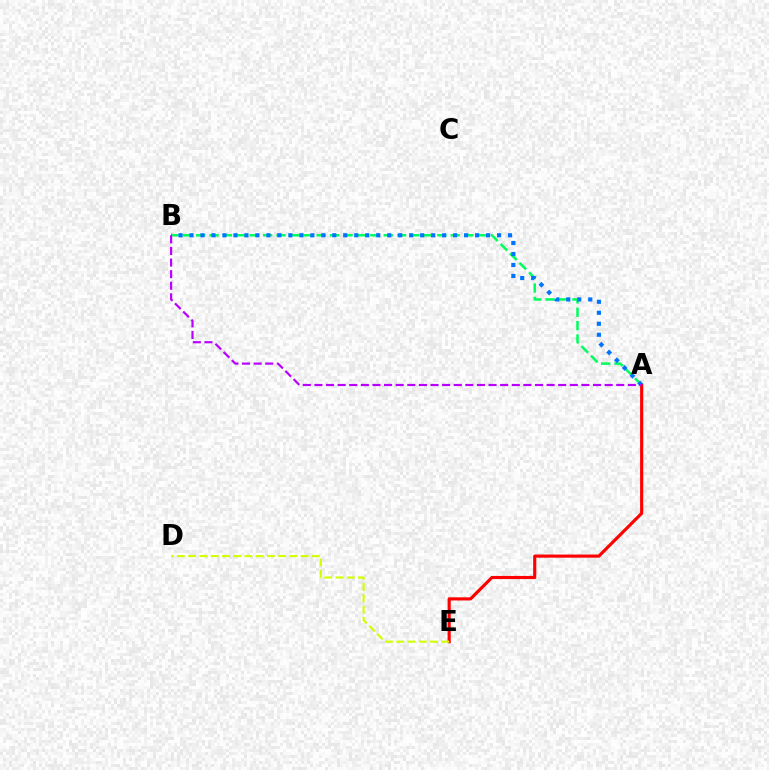{('A', 'B'): [{'color': '#00ff5c', 'line_style': 'dashed', 'thickness': 1.82}, {'color': '#0074ff', 'line_style': 'dotted', 'thickness': 2.98}, {'color': '#b900ff', 'line_style': 'dashed', 'thickness': 1.58}], ('A', 'E'): [{'color': '#ff0000', 'line_style': 'solid', 'thickness': 2.26}], ('D', 'E'): [{'color': '#d1ff00', 'line_style': 'dashed', 'thickness': 1.53}]}